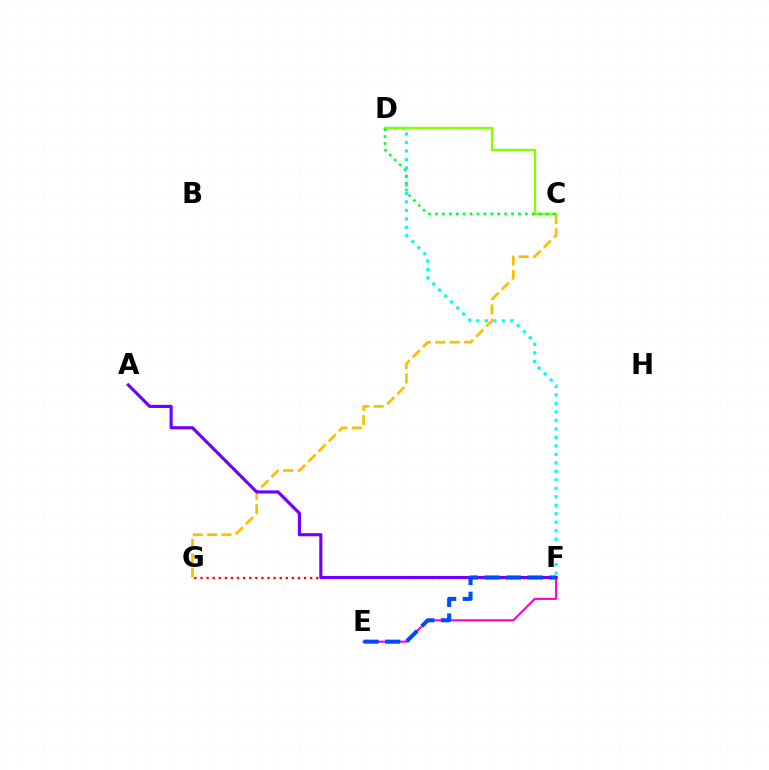{('D', 'F'): [{'color': '#00fff6', 'line_style': 'dotted', 'thickness': 2.31}], ('C', 'G'): [{'color': '#ffbd00', 'line_style': 'dashed', 'thickness': 1.96}], ('E', 'F'): [{'color': '#ff00cf', 'line_style': 'solid', 'thickness': 1.51}, {'color': '#004bff', 'line_style': 'dashed', 'thickness': 2.93}], ('C', 'D'): [{'color': '#84ff00', 'line_style': 'solid', 'thickness': 1.67}, {'color': '#00ff39', 'line_style': 'dotted', 'thickness': 1.88}], ('F', 'G'): [{'color': '#ff0000', 'line_style': 'dotted', 'thickness': 1.66}], ('A', 'F'): [{'color': '#7200ff', 'line_style': 'solid', 'thickness': 2.28}]}